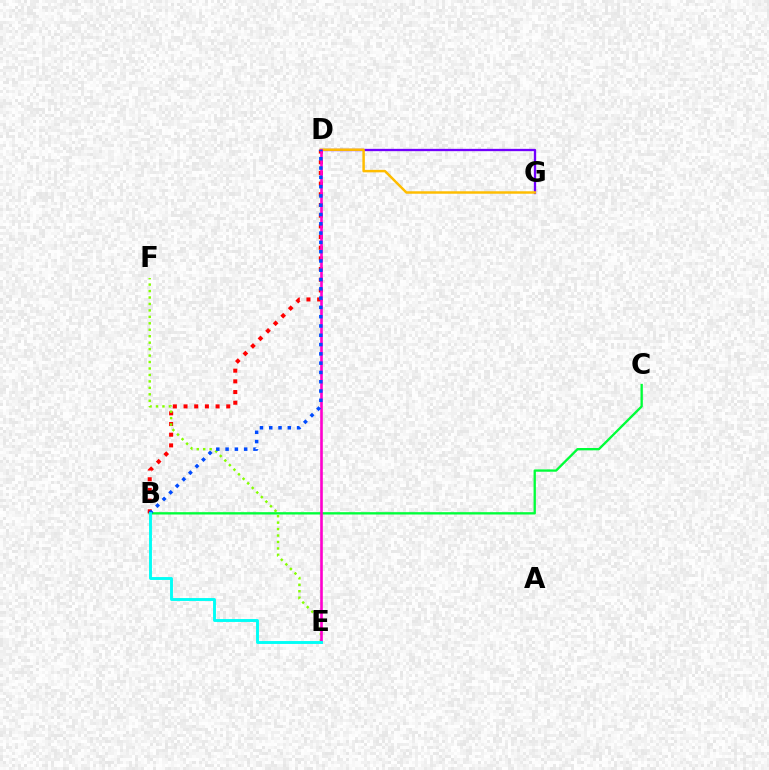{('D', 'G'): [{'color': '#7200ff', 'line_style': 'solid', 'thickness': 1.66}, {'color': '#ffbd00', 'line_style': 'solid', 'thickness': 1.78}], ('B', 'C'): [{'color': '#00ff39', 'line_style': 'solid', 'thickness': 1.68}], ('B', 'D'): [{'color': '#ff0000', 'line_style': 'dotted', 'thickness': 2.9}, {'color': '#004bff', 'line_style': 'dotted', 'thickness': 2.52}], ('E', 'F'): [{'color': '#84ff00', 'line_style': 'dotted', 'thickness': 1.75}], ('D', 'E'): [{'color': '#ff00cf', 'line_style': 'solid', 'thickness': 1.89}], ('B', 'E'): [{'color': '#00fff6', 'line_style': 'solid', 'thickness': 2.09}]}